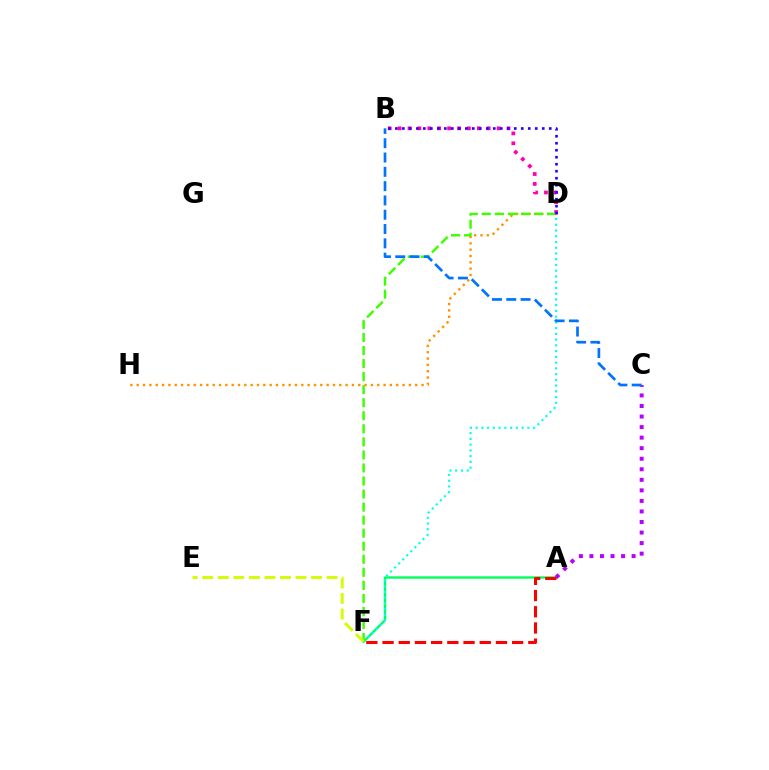{('A', 'F'): [{'color': '#00ff5c', 'line_style': 'solid', 'thickness': 1.72}, {'color': '#ff0000', 'line_style': 'dashed', 'thickness': 2.2}], ('D', 'F'): [{'color': '#00fff6', 'line_style': 'dotted', 'thickness': 1.56}, {'color': '#3dff00', 'line_style': 'dashed', 'thickness': 1.77}], ('D', 'H'): [{'color': '#ff9400', 'line_style': 'dotted', 'thickness': 1.72}], ('B', 'D'): [{'color': '#ff00ac', 'line_style': 'dotted', 'thickness': 2.69}, {'color': '#2500ff', 'line_style': 'dotted', 'thickness': 1.9}], ('A', 'C'): [{'color': '#b900ff', 'line_style': 'dotted', 'thickness': 2.87}], ('B', 'C'): [{'color': '#0074ff', 'line_style': 'dashed', 'thickness': 1.94}], ('E', 'F'): [{'color': '#d1ff00', 'line_style': 'dashed', 'thickness': 2.11}]}